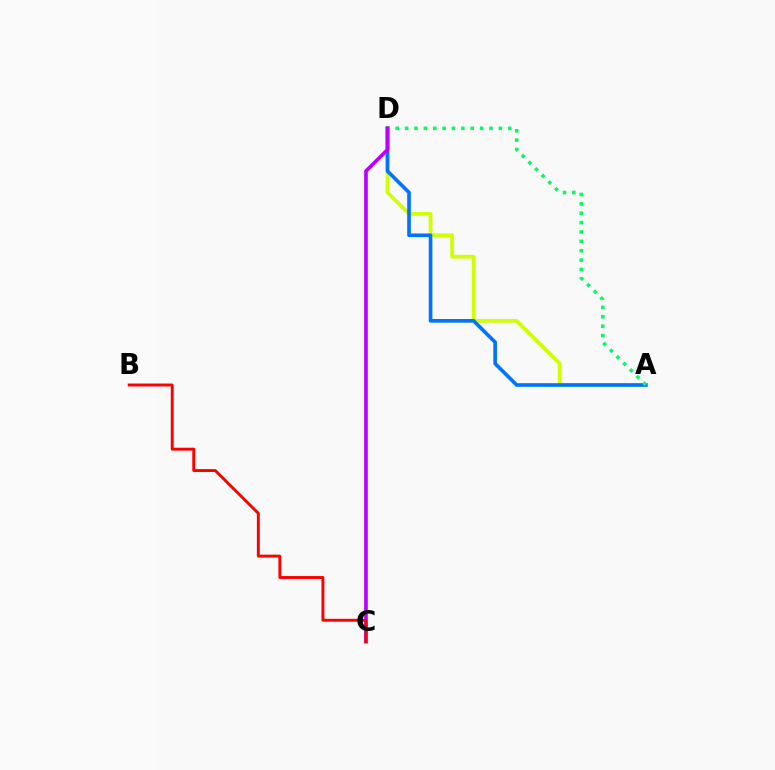{('A', 'D'): [{'color': '#d1ff00', 'line_style': 'solid', 'thickness': 2.7}, {'color': '#0074ff', 'line_style': 'solid', 'thickness': 2.63}, {'color': '#00ff5c', 'line_style': 'dotted', 'thickness': 2.55}], ('C', 'D'): [{'color': '#b900ff', 'line_style': 'solid', 'thickness': 2.63}], ('B', 'C'): [{'color': '#ff0000', 'line_style': 'solid', 'thickness': 2.1}]}